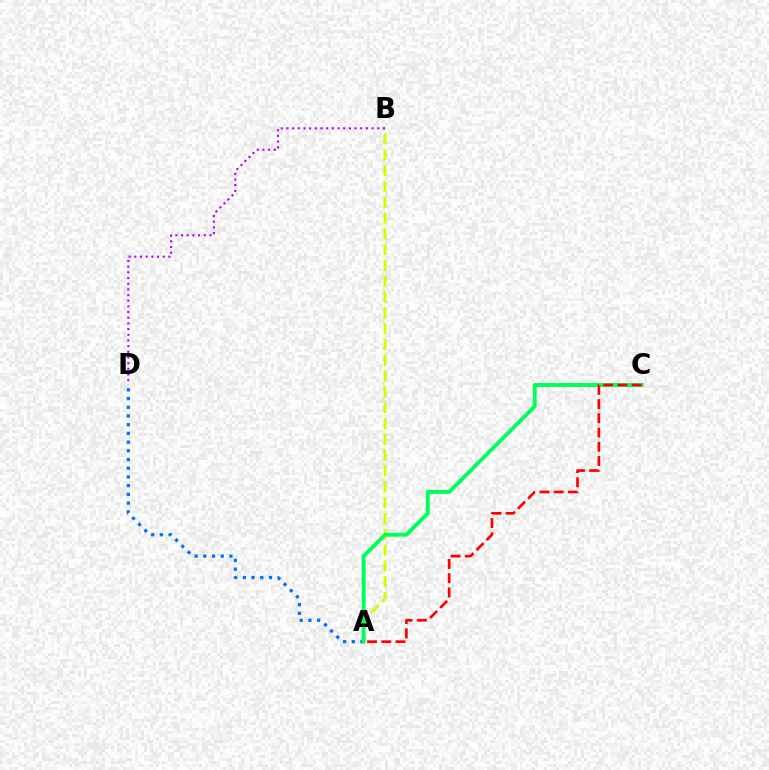{('A', 'B'): [{'color': '#d1ff00', 'line_style': 'dashed', 'thickness': 2.15}], ('B', 'D'): [{'color': '#b900ff', 'line_style': 'dotted', 'thickness': 1.54}], ('A', 'D'): [{'color': '#0074ff', 'line_style': 'dotted', 'thickness': 2.37}], ('A', 'C'): [{'color': '#00ff5c', 'line_style': 'solid', 'thickness': 2.8}, {'color': '#ff0000', 'line_style': 'dashed', 'thickness': 1.93}]}